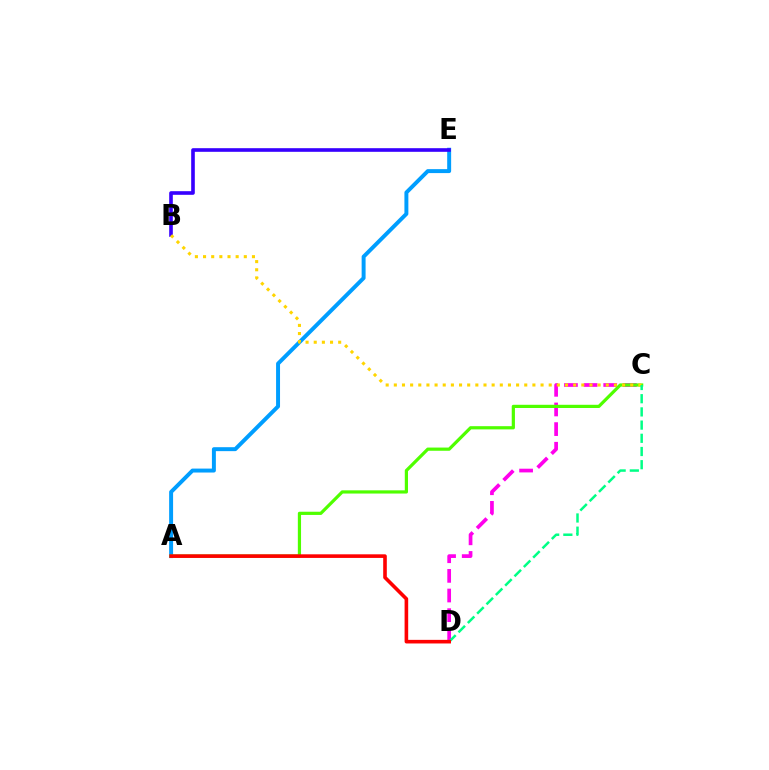{('A', 'E'): [{'color': '#009eff', 'line_style': 'solid', 'thickness': 2.84}], ('C', 'D'): [{'color': '#ff00ed', 'line_style': 'dashed', 'thickness': 2.67}, {'color': '#00ff86', 'line_style': 'dashed', 'thickness': 1.79}], ('A', 'C'): [{'color': '#4fff00', 'line_style': 'solid', 'thickness': 2.31}], ('B', 'E'): [{'color': '#3700ff', 'line_style': 'solid', 'thickness': 2.61}], ('B', 'C'): [{'color': '#ffd500', 'line_style': 'dotted', 'thickness': 2.21}], ('A', 'D'): [{'color': '#ff0000', 'line_style': 'solid', 'thickness': 2.6}]}